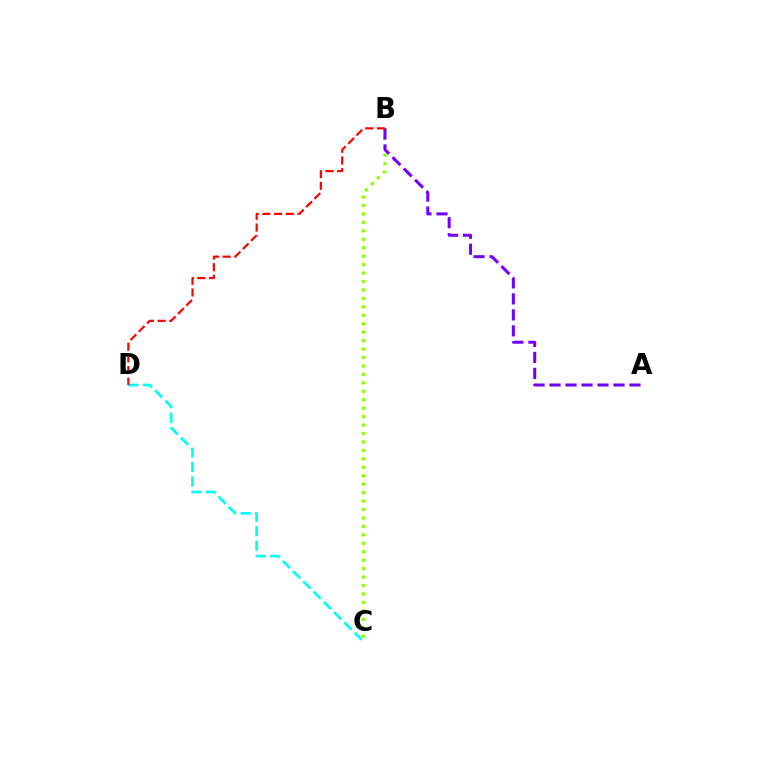{('C', 'D'): [{'color': '#00fff6', 'line_style': 'dashed', 'thickness': 1.97}], ('B', 'C'): [{'color': '#84ff00', 'line_style': 'dotted', 'thickness': 2.29}], ('A', 'B'): [{'color': '#7200ff', 'line_style': 'dashed', 'thickness': 2.17}], ('B', 'D'): [{'color': '#ff0000', 'line_style': 'dashed', 'thickness': 1.58}]}